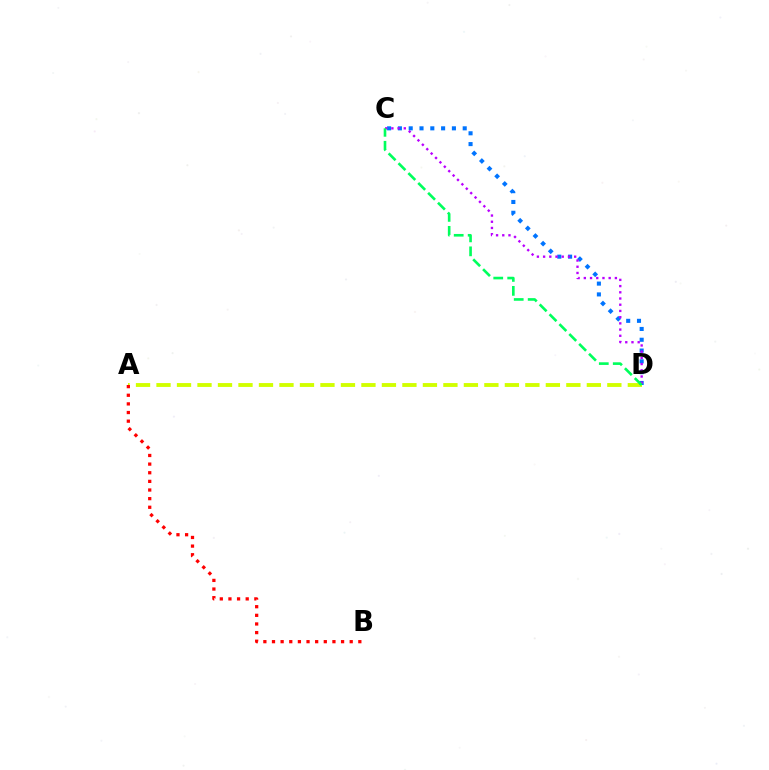{('A', 'D'): [{'color': '#d1ff00', 'line_style': 'dashed', 'thickness': 2.78}], ('C', 'D'): [{'color': '#0074ff', 'line_style': 'dotted', 'thickness': 2.93}, {'color': '#b900ff', 'line_style': 'dotted', 'thickness': 1.69}, {'color': '#00ff5c', 'line_style': 'dashed', 'thickness': 1.9}], ('A', 'B'): [{'color': '#ff0000', 'line_style': 'dotted', 'thickness': 2.35}]}